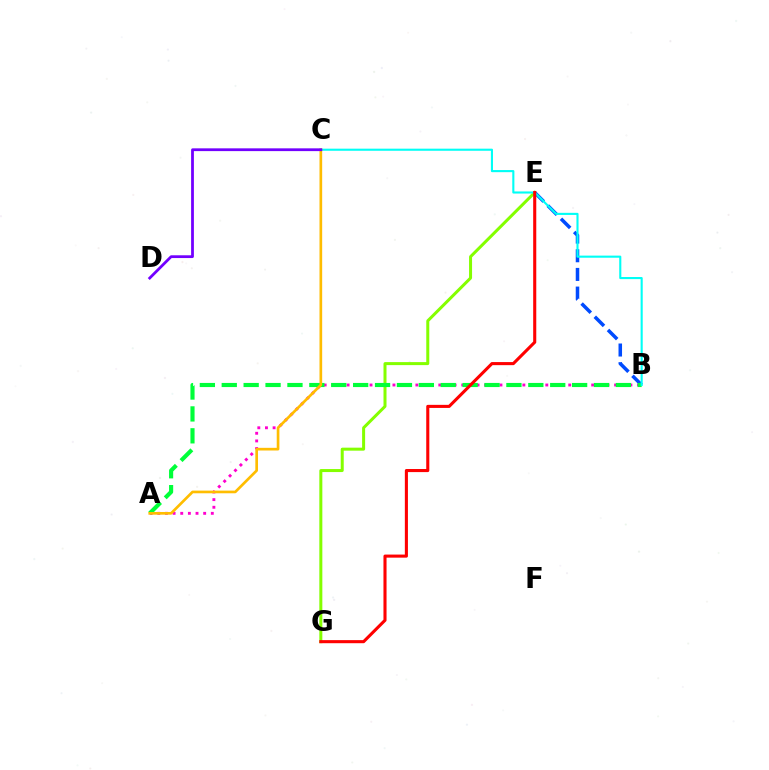{('E', 'G'): [{'color': '#84ff00', 'line_style': 'solid', 'thickness': 2.17}, {'color': '#ff0000', 'line_style': 'solid', 'thickness': 2.22}], ('A', 'B'): [{'color': '#ff00cf', 'line_style': 'dotted', 'thickness': 2.08}, {'color': '#00ff39', 'line_style': 'dashed', 'thickness': 2.97}], ('B', 'E'): [{'color': '#004bff', 'line_style': 'dashed', 'thickness': 2.54}], ('B', 'C'): [{'color': '#00fff6', 'line_style': 'solid', 'thickness': 1.52}], ('A', 'C'): [{'color': '#ffbd00', 'line_style': 'solid', 'thickness': 1.92}], ('C', 'D'): [{'color': '#7200ff', 'line_style': 'solid', 'thickness': 2.0}]}